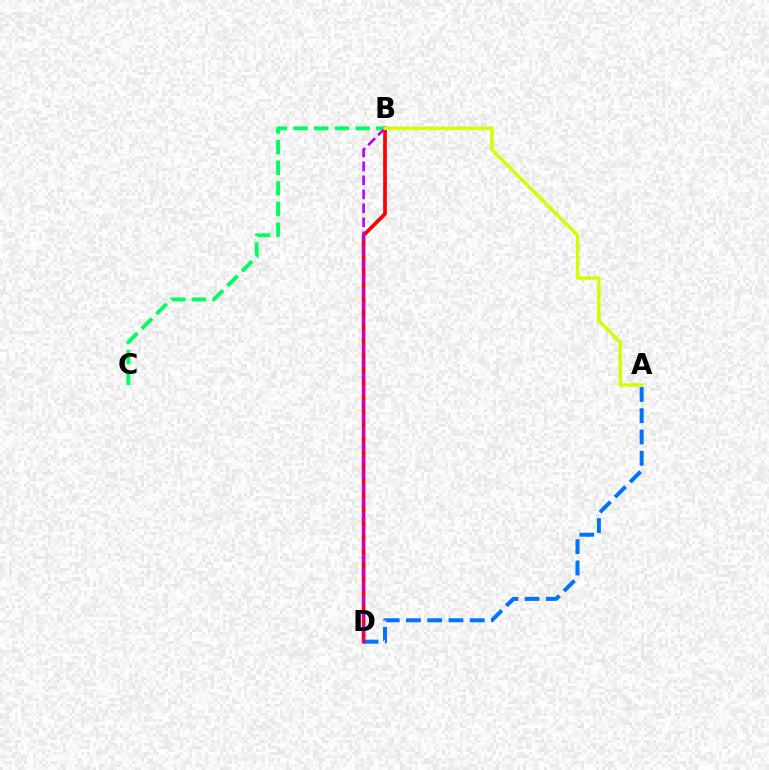{('A', 'D'): [{'color': '#0074ff', 'line_style': 'dashed', 'thickness': 2.89}], ('B', 'C'): [{'color': '#00ff5c', 'line_style': 'dashed', 'thickness': 2.8}], ('B', 'D'): [{'color': '#ff0000', 'line_style': 'solid', 'thickness': 2.66}, {'color': '#b900ff', 'line_style': 'dashed', 'thickness': 1.9}], ('A', 'B'): [{'color': '#d1ff00', 'line_style': 'solid', 'thickness': 2.48}]}